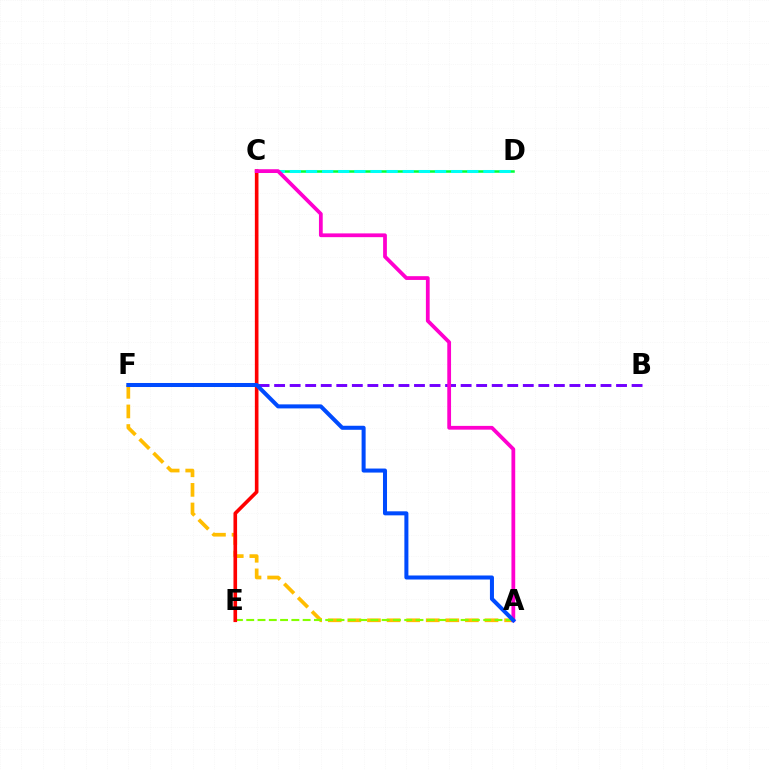{('C', 'D'): [{'color': '#00ff39', 'line_style': 'solid', 'thickness': 1.82}, {'color': '#00fff6', 'line_style': 'dashed', 'thickness': 2.19}], ('A', 'F'): [{'color': '#ffbd00', 'line_style': 'dashed', 'thickness': 2.66}, {'color': '#004bff', 'line_style': 'solid', 'thickness': 2.9}], ('A', 'E'): [{'color': '#84ff00', 'line_style': 'dashed', 'thickness': 1.53}], ('B', 'F'): [{'color': '#7200ff', 'line_style': 'dashed', 'thickness': 2.11}], ('C', 'E'): [{'color': '#ff0000', 'line_style': 'solid', 'thickness': 2.61}], ('A', 'C'): [{'color': '#ff00cf', 'line_style': 'solid', 'thickness': 2.71}]}